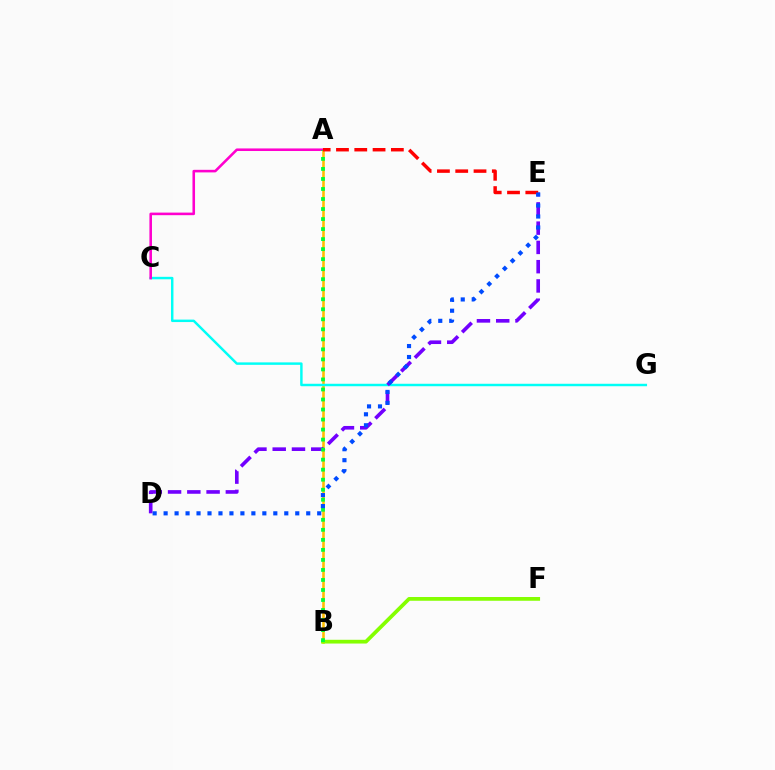{('A', 'B'): [{'color': '#ffbd00', 'line_style': 'solid', 'thickness': 1.85}, {'color': '#00ff39', 'line_style': 'dotted', 'thickness': 2.72}], ('C', 'G'): [{'color': '#00fff6', 'line_style': 'solid', 'thickness': 1.77}], ('D', 'E'): [{'color': '#7200ff', 'line_style': 'dashed', 'thickness': 2.62}, {'color': '#004bff', 'line_style': 'dotted', 'thickness': 2.98}], ('A', 'C'): [{'color': '#ff00cf', 'line_style': 'solid', 'thickness': 1.85}], ('B', 'F'): [{'color': '#84ff00', 'line_style': 'solid', 'thickness': 2.7}], ('A', 'E'): [{'color': '#ff0000', 'line_style': 'dashed', 'thickness': 2.49}]}